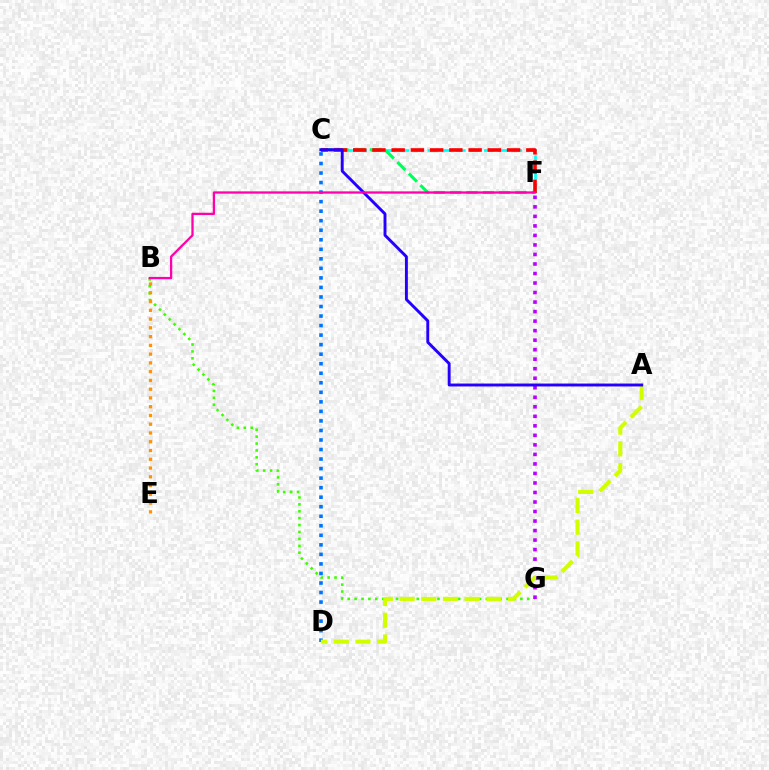{('B', 'G'): [{'color': '#3dff00', 'line_style': 'dotted', 'thickness': 1.88}], ('C', 'F'): [{'color': '#00fff6', 'line_style': 'dashed', 'thickness': 1.92}, {'color': '#00ff5c', 'line_style': 'dashed', 'thickness': 2.22}, {'color': '#ff0000', 'line_style': 'dashed', 'thickness': 2.61}], ('F', 'G'): [{'color': '#b900ff', 'line_style': 'dotted', 'thickness': 2.59}], ('B', 'E'): [{'color': '#ff9400', 'line_style': 'dotted', 'thickness': 2.38}], ('C', 'D'): [{'color': '#0074ff', 'line_style': 'dotted', 'thickness': 2.59}], ('A', 'D'): [{'color': '#d1ff00', 'line_style': 'dashed', 'thickness': 2.95}], ('A', 'C'): [{'color': '#2500ff', 'line_style': 'solid', 'thickness': 2.1}], ('B', 'F'): [{'color': '#ff00ac', 'line_style': 'solid', 'thickness': 1.65}]}